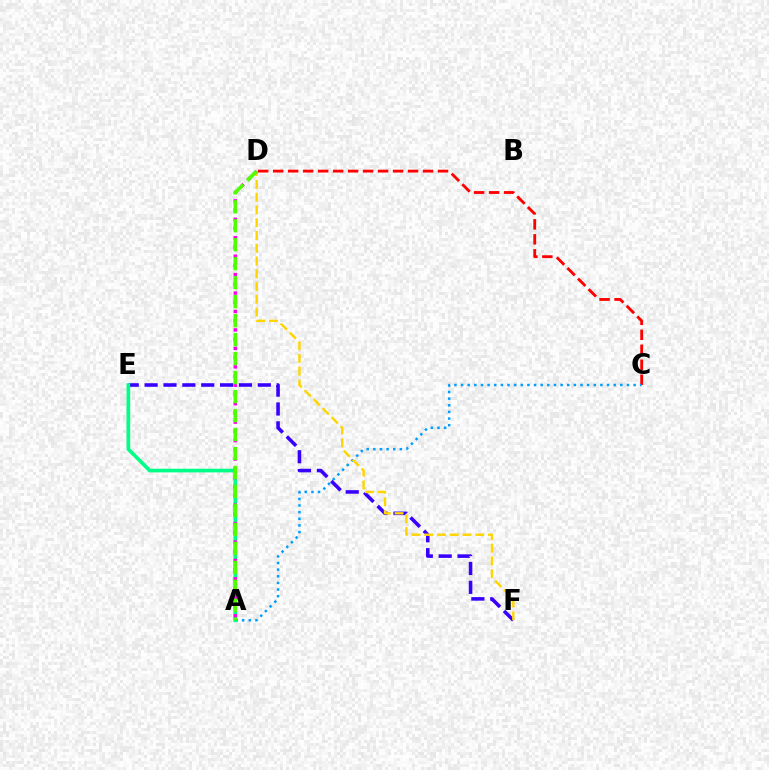{('E', 'F'): [{'color': '#3700ff', 'line_style': 'dashed', 'thickness': 2.56}], ('C', 'D'): [{'color': '#ff0000', 'line_style': 'dashed', 'thickness': 2.04}], ('A', 'C'): [{'color': '#009eff', 'line_style': 'dotted', 'thickness': 1.8}], ('D', 'F'): [{'color': '#ffd500', 'line_style': 'dashed', 'thickness': 1.73}], ('A', 'E'): [{'color': '#00ff86', 'line_style': 'solid', 'thickness': 2.64}], ('A', 'D'): [{'color': '#ff00ed', 'line_style': 'dotted', 'thickness': 2.5}, {'color': '#4fff00', 'line_style': 'dashed', 'thickness': 2.58}]}